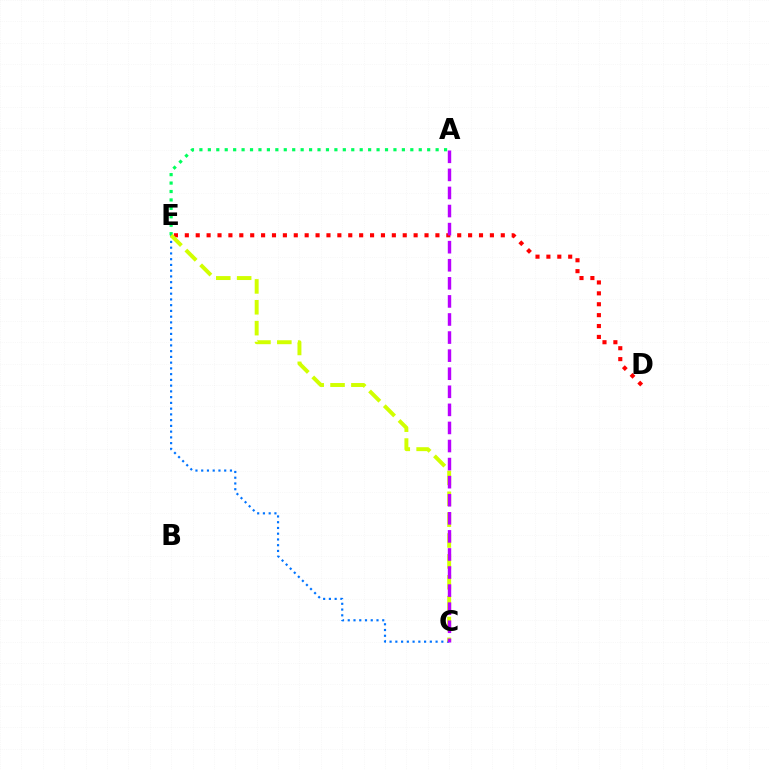{('D', 'E'): [{'color': '#ff0000', 'line_style': 'dotted', 'thickness': 2.96}], ('A', 'E'): [{'color': '#00ff5c', 'line_style': 'dotted', 'thickness': 2.29}], ('C', 'E'): [{'color': '#0074ff', 'line_style': 'dotted', 'thickness': 1.56}, {'color': '#d1ff00', 'line_style': 'dashed', 'thickness': 2.83}], ('A', 'C'): [{'color': '#b900ff', 'line_style': 'dashed', 'thickness': 2.46}]}